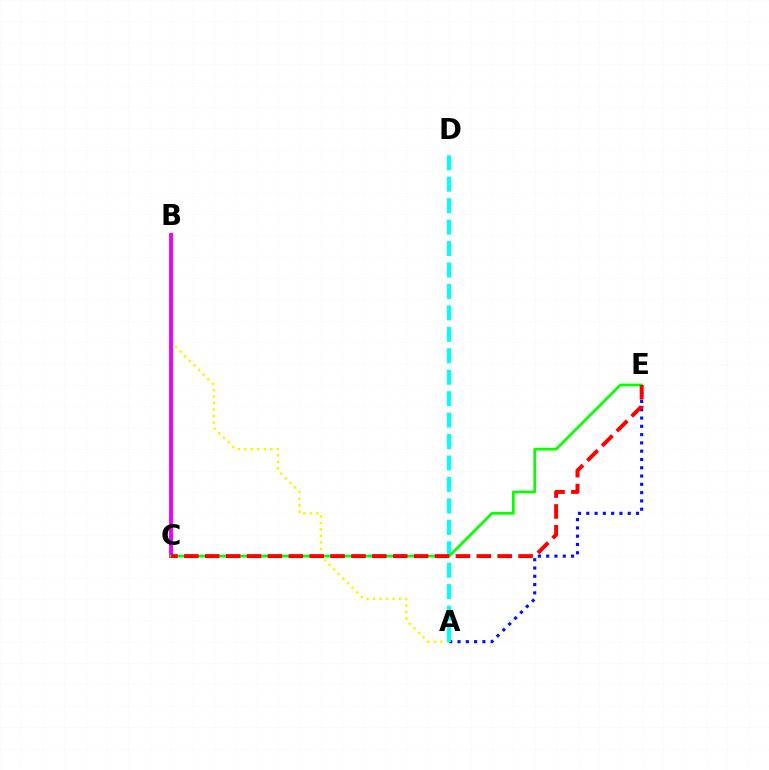{('A', 'E'): [{'color': '#0010ff', 'line_style': 'dotted', 'thickness': 2.25}], ('A', 'B'): [{'color': '#fcf500', 'line_style': 'dotted', 'thickness': 1.77}], ('B', 'C'): [{'color': '#ee00ff', 'line_style': 'solid', 'thickness': 2.79}], ('A', 'D'): [{'color': '#00fff6', 'line_style': 'dashed', 'thickness': 2.91}], ('C', 'E'): [{'color': '#08ff00', 'line_style': 'solid', 'thickness': 1.96}, {'color': '#ff0000', 'line_style': 'dashed', 'thickness': 2.84}]}